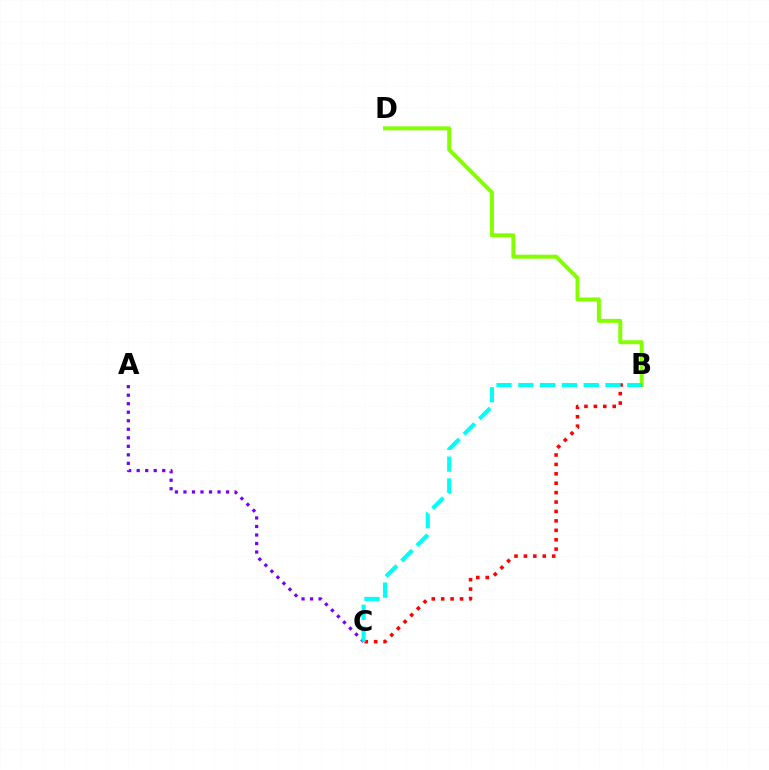{('A', 'C'): [{'color': '#7200ff', 'line_style': 'dotted', 'thickness': 2.31}], ('B', 'D'): [{'color': '#84ff00', 'line_style': 'solid', 'thickness': 2.85}], ('B', 'C'): [{'color': '#ff0000', 'line_style': 'dotted', 'thickness': 2.56}, {'color': '#00fff6', 'line_style': 'dashed', 'thickness': 2.96}]}